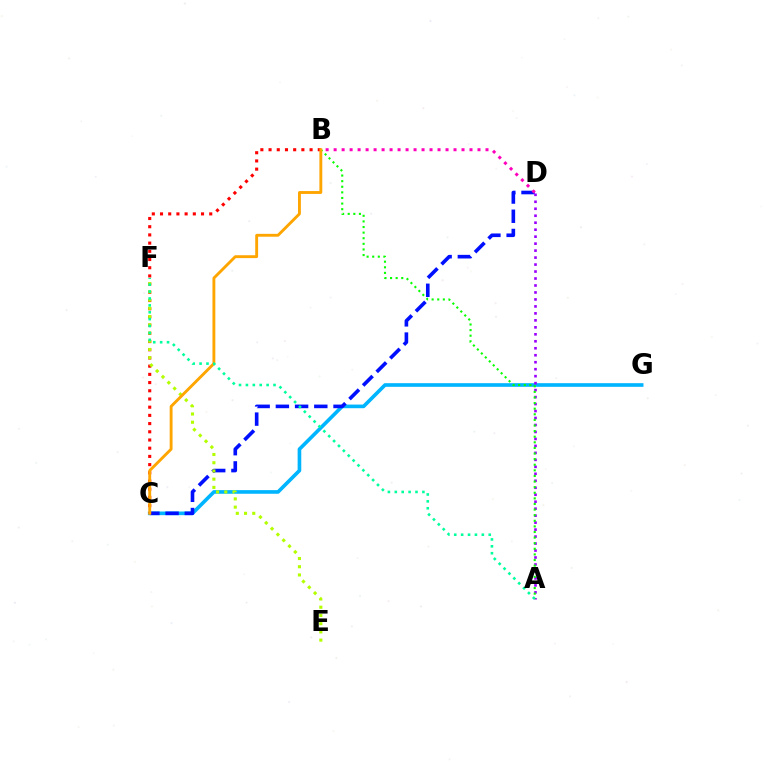{('C', 'G'): [{'color': '#00b5ff', 'line_style': 'solid', 'thickness': 2.62}], ('C', 'D'): [{'color': '#0010ff', 'line_style': 'dashed', 'thickness': 2.61}], ('B', 'C'): [{'color': '#ff0000', 'line_style': 'dotted', 'thickness': 2.23}, {'color': '#ffa500', 'line_style': 'solid', 'thickness': 2.07}], ('A', 'D'): [{'color': '#9b00ff', 'line_style': 'dotted', 'thickness': 1.9}], ('B', 'D'): [{'color': '#ff00bd', 'line_style': 'dotted', 'thickness': 2.17}], ('A', 'B'): [{'color': '#08ff00', 'line_style': 'dotted', 'thickness': 1.52}], ('E', 'F'): [{'color': '#b3ff00', 'line_style': 'dotted', 'thickness': 2.23}], ('A', 'F'): [{'color': '#00ff9d', 'line_style': 'dotted', 'thickness': 1.87}]}